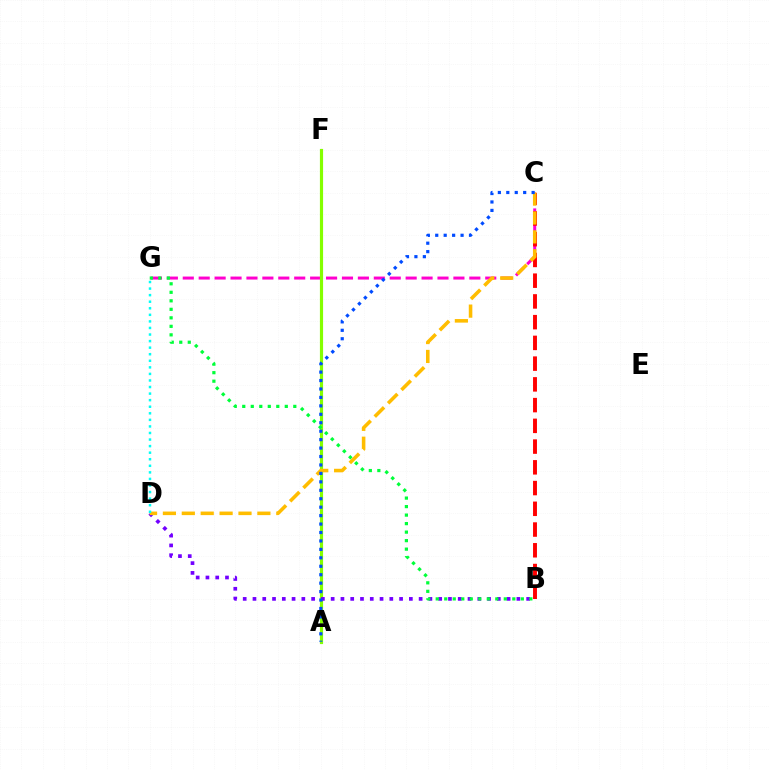{('C', 'G'): [{'color': '#ff00cf', 'line_style': 'dashed', 'thickness': 2.16}], ('A', 'F'): [{'color': '#84ff00', 'line_style': 'solid', 'thickness': 2.29}], ('B', 'D'): [{'color': '#7200ff', 'line_style': 'dotted', 'thickness': 2.66}], ('B', 'C'): [{'color': '#ff0000', 'line_style': 'dashed', 'thickness': 2.82}], ('C', 'D'): [{'color': '#ffbd00', 'line_style': 'dashed', 'thickness': 2.57}], ('A', 'C'): [{'color': '#004bff', 'line_style': 'dotted', 'thickness': 2.29}], ('B', 'G'): [{'color': '#00ff39', 'line_style': 'dotted', 'thickness': 2.31}], ('D', 'G'): [{'color': '#00fff6', 'line_style': 'dotted', 'thickness': 1.78}]}